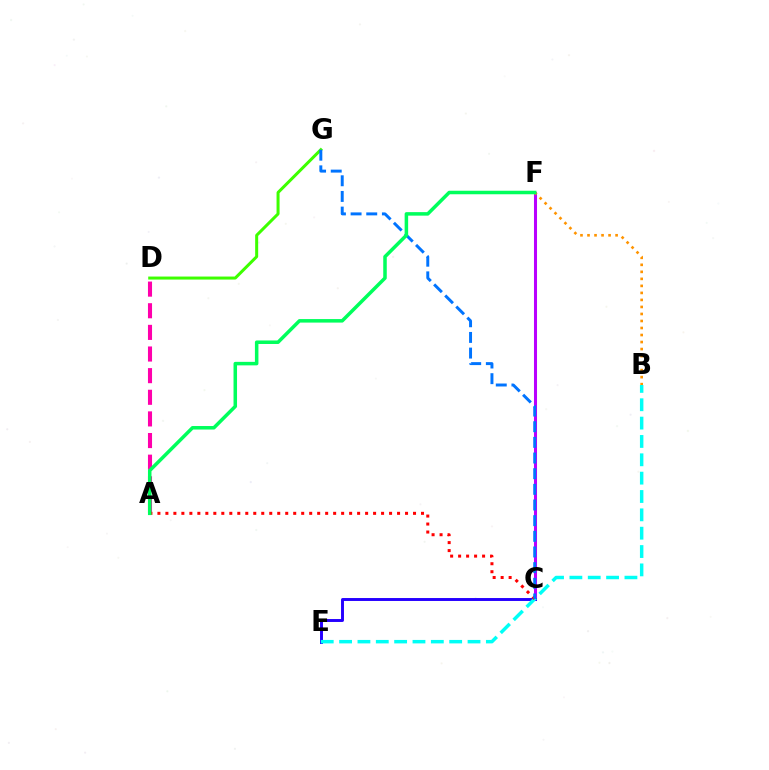{('D', 'G'): [{'color': '#3dff00', 'line_style': 'solid', 'thickness': 2.17}], ('C', 'F'): [{'color': '#d1ff00', 'line_style': 'dotted', 'thickness': 2.08}, {'color': '#b900ff', 'line_style': 'solid', 'thickness': 2.2}], ('C', 'E'): [{'color': '#2500ff', 'line_style': 'solid', 'thickness': 2.11}], ('A', 'D'): [{'color': '#ff00ac', 'line_style': 'dashed', 'thickness': 2.94}], ('B', 'E'): [{'color': '#00fff6', 'line_style': 'dashed', 'thickness': 2.49}], ('B', 'F'): [{'color': '#ff9400', 'line_style': 'dotted', 'thickness': 1.91}], ('A', 'C'): [{'color': '#ff0000', 'line_style': 'dotted', 'thickness': 2.17}], ('C', 'G'): [{'color': '#0074ff', 'line_style': 'dashed', 'thickness': 2.13}], ('A', 'F'): [{'color': '#00ff5c', 'line_style': 'solid', 'thickness': 2.53}]}